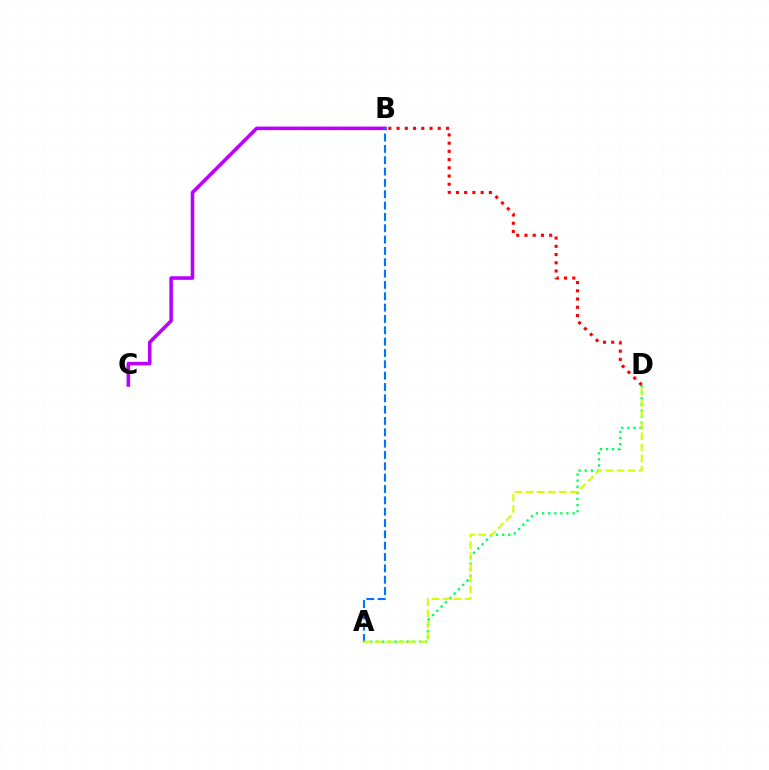{('B', 'C'): [{'color': '#b900ff', 'line_style': 'solid', 'thickness': 2.57}], ('B', 'D'): [{'color': '#ff0000', 'line_style': 'dotted', 'thickness': 2.24}], ('A', 'D'): [{'color': '#00ff5c', 'line_style': 'dotted', 'thickness': 1.66}, {'color': '#d1ff00', 'line_style': 'dashed', 'thickness': 1.51}], ('A', 'B'): [{'color': '#0074ff', 'line_style': 'dashed', 'thickness': 1.54}]}